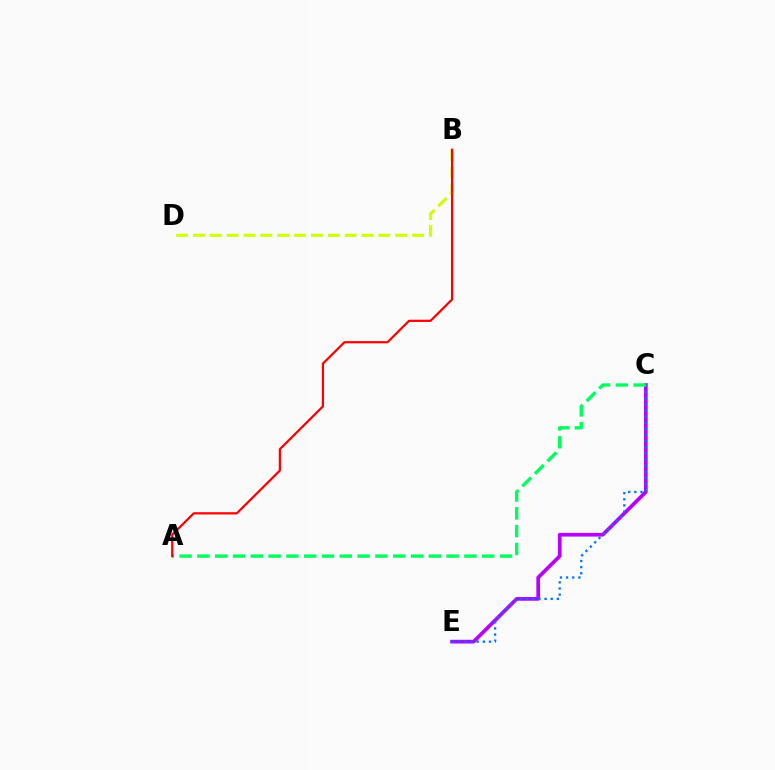{('B', 'D'): [{'color': '#d1ff00', 'line_style': 'dashed', 'thickness': 2.29}], ('C', 'E'): [{'color': '#b900ff', 'line_style': 'solid', 'thickness': 2.68}, {'color': '#0074ff', 'line_style': 'dotted', 'thickness': 1.66}], ('A', 'C'): [{'color': '#00ff5c', 'line_style': 'dashed', 'thickness': 2.42}], ('A', 'B'): [{'color': '#ff0000', 'line_style': 'solid', 'thickness': 1.6}]}